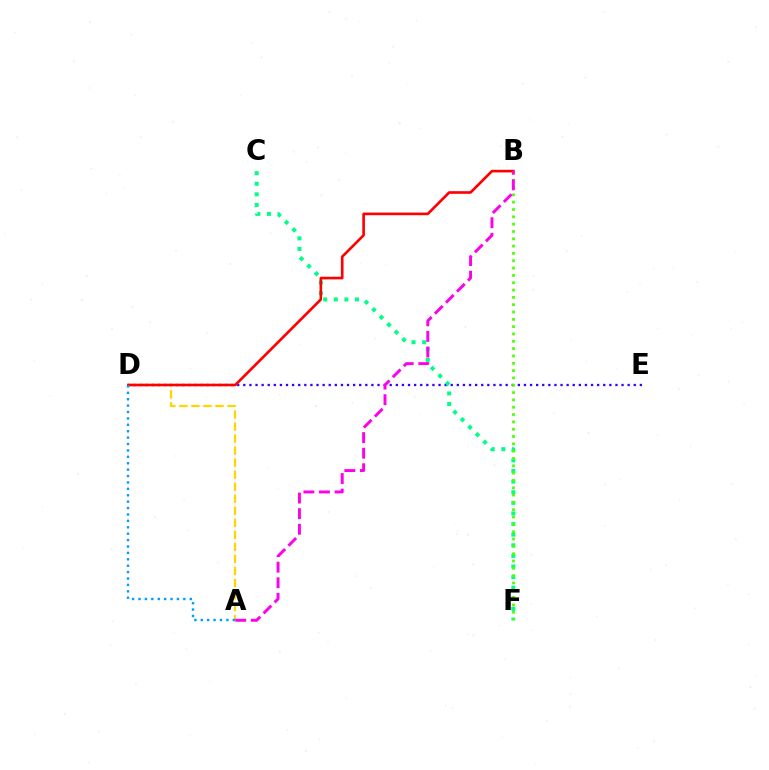{('D', 'E'): [{'color': '#3700ff', 'line_style': 'dotted', 'thickness': 1.66}], ('C', 'F'): [{'color': '#00ff86', 'line_style': 'dotted', 'thickness': 2.88}], ('A', 'D'): [{'color': '#ffd500', 'line_style': 'dashed', 'thickness': 1.63}, {'color': '#009eff', 'line_style': 'dotted', 'thickness': 1.74}], ('B', 'D'): [{'color': '#ff0000', 'line_style': 'solid', 'thickness': 1.9}], ('B', 'F'): [{'color': '#4fff00', 'line_style': 'dotted', 'thickness': 1.99}], ('A', 'B'): [{'color': '#ff00ed', 'line_style': 'dashed', 'thickness': 2.12}]}